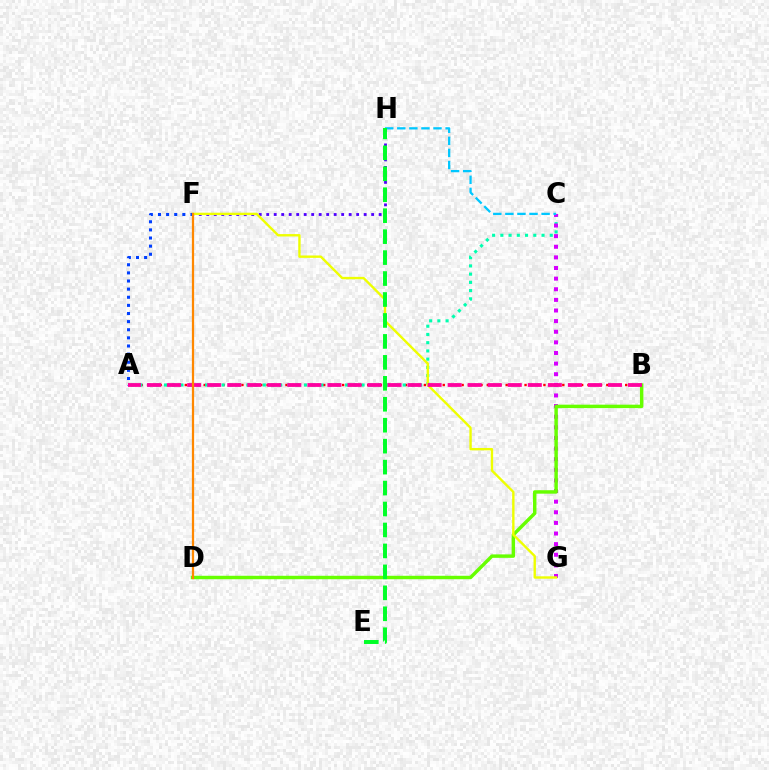{('A', 'B'): [{'color': '#ff0000', 'line_style': 'dotted', 'thickness': 1.71}, {'color': '#ff00a0', 'line_style': 'dashed', 'thickness': 2.72}], ('A', 'C'): [{'color': '#00ffaf', 'line_style': 'dotted', 'thickness': 2.24}], ('C', 'G'): [{'color': '#d600ff', 'line_style': 'dotted', 'thickness': 2.89}], ('B', 'D'): [{'color': '#66ff00', 'line_style': 'solid', 'thickness': 2.48}], ('F', 'H'): [{'color': '#4f00ff', 'line_style': 'dotted', 'thickness': 2.04}], ('F', 'G'): [{'color': '#eeff00', 'line_style': 'solid', 'thickness': 1.71}], ('A', 'F'): [{'color': '#003fff', 'line_style': 'dotted', 'thickness': 2.21}], ('C', 'H'): [{'color': '#00c7ff', 'line_style': 'dashed', 'thickness': 1.64}], ('E', 'H'): [{'color': '#00ff27', 'line_style': 'dashed', 'thickness': 2.85}], ('D', 'F'): [{'color': '#ff8800', 'line_style': 'solid', 'thickness': 1.61}]}